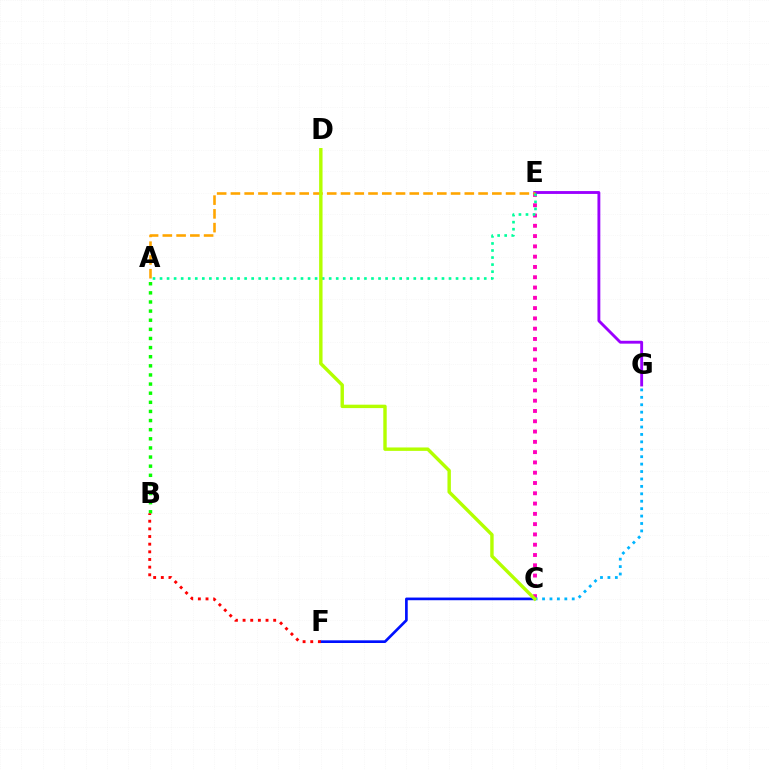{('C', 'F'): [{'color': '#0010ff', 'line_style': 'solid', 'thickness': 1.93}], ('C', 'E'): [{'color': '#ff00bd', 'line_style': 'dotted', 'thickness': 2.8}], ('E', 'G'): [{'color': '#9b00ff', 'line_style': 'solid', 'thickness': 2.06}], ('A', 'E'): [{'color': '#ffa500', 'line_style': 'dashed', 'thickness': 1.87}, {'color': '#00ff9d', 'line_style': 'dotted', 'thickness': 1.92}], ('A', 'B'): [{'color': '#08ff00', 'line_style': 'dotted', 'thickness': 2.48}], ('C', 'G'): [{'color': '#00b5ff', 'line_style': 'dotted', 'thickness': 2.02}], ('B', 'F'): [{'color': '#ff0000', 'line_style': 'dotted', 'thickness': 2.08}], ('C', 'D'): [{'color': '#b3ff00', 'line_style': 'solid', 'thickness': 2.46}]}